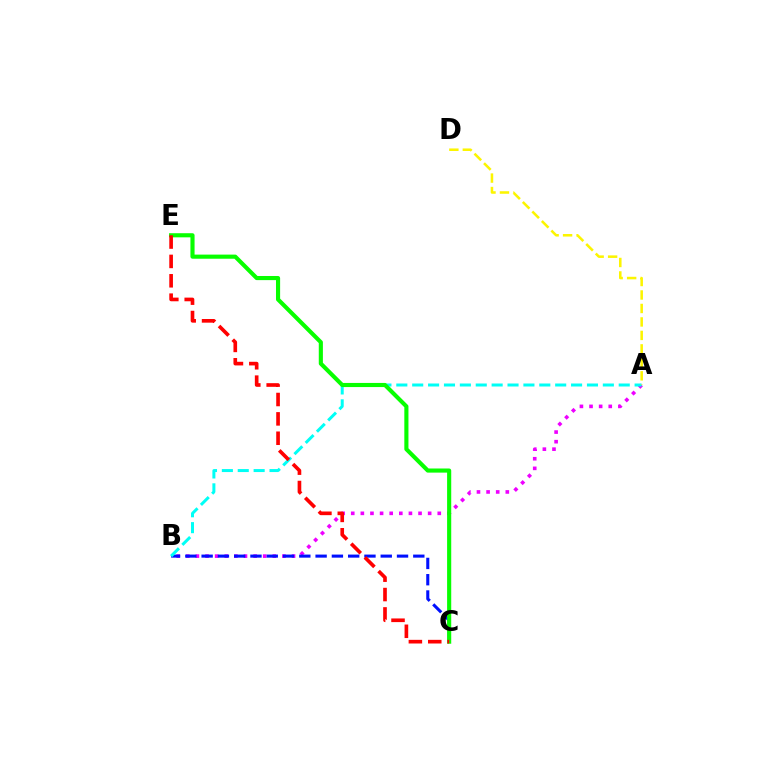{('A', 'B'): [{'color': '#ee00ff', 'line_style': 'dotted', 'thickness': 2.61}, {'color': '#00fff6', 'line_style': 'dashed', 'thickness': 2.16}], ('B', 'C'): [{'color': '#0010ff', 'line_style': 'dashed', 'thickness': 2.21}], ('C', 'E'): [{'color': '#08ff00', 'line_style': 'solid', 'thickness': 2.97}, {'color': '#ff0000', 'line_style': 'dashed', 'thickness': 2.63}], ('A', 'D'): [{'color': '#fcf500', 'line_style': 'dashed', 'thickness': 1.83}]}